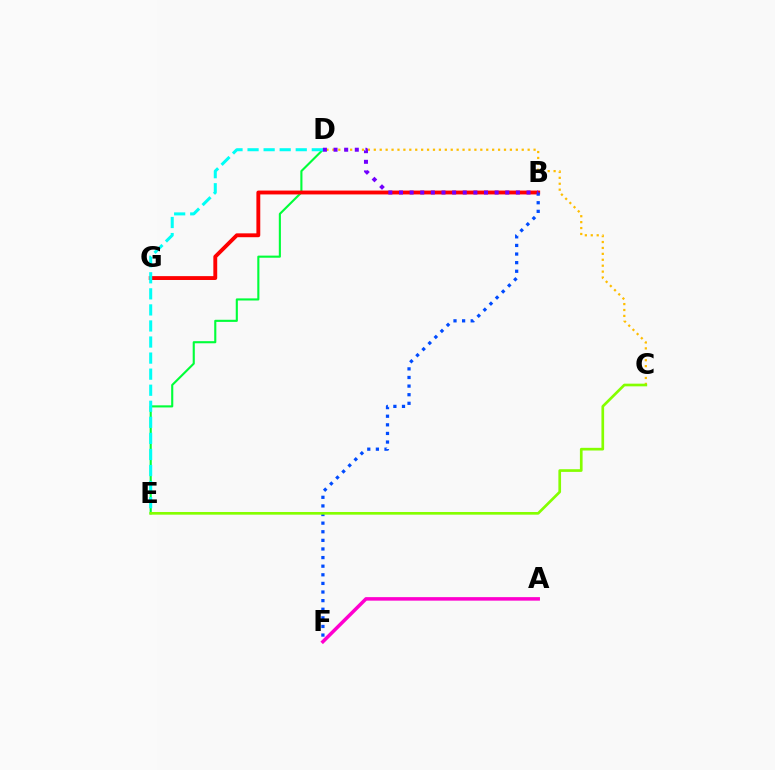{('D', 'E'): [{'color': '#00ff39', 'line_style': 'solid', 'thickness': 1.52}, {'color': '#00fff6', 'line_style': 'dashed', 'thickness': 2.18}], ('A', 'F'): [{'color': '#ff00cf', 'line_style': 'solid', 'thickness': 2.53}], ('B', 'G'): [{'color': '#ff0000', 'line_style': 'solid', 'thickness': 2.78}], ('C', 'D'): [{'color': '#ffbd00', 'line_style': 'dotted', 'thickness': 1.61}], ('B', 'F'): [{'color': '#004bff', 'line_style': 'dotted', 'thickness': 2.34}], ('B', 'D'): [{'color': '#7200ff', 'line_style': 'dotted', 'thickness': 2.89}], ('C', 'E'): [{'color': '#84ff00', 'line_style': 'solid', 'thickness': 1.93}]}